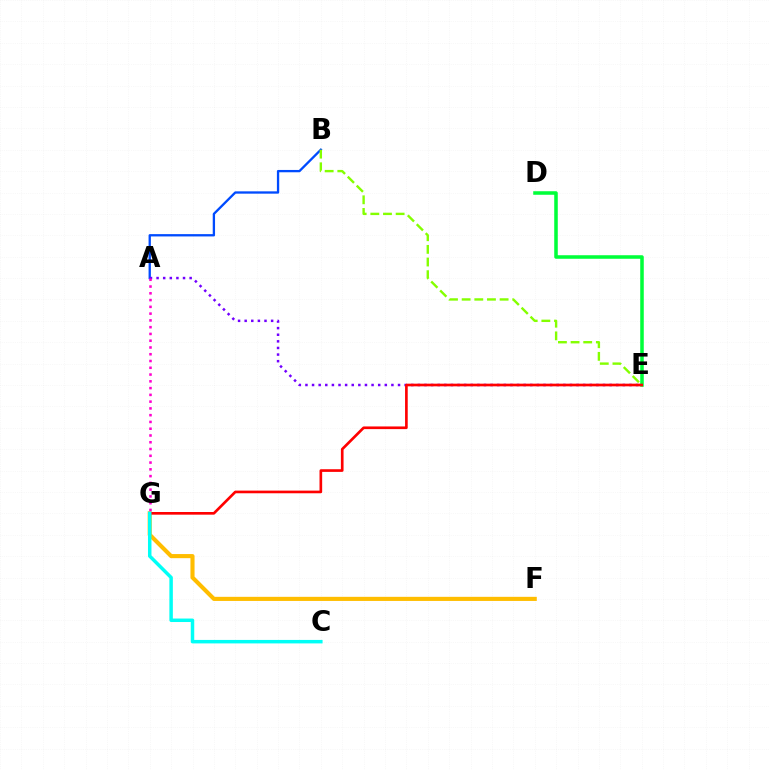{('D', 'E'): [{'color': '#00ff39', 'line_style': 'solid', 'thickness': 2.55}], ('F', 'G'): [{'color': '#ffbd00', 'line_style': 'solid', 'thickness': 2.96}], ('A', 'B'): [{'color': '#004bff', 'line_style': 'solid', 'thickness': 1.67}], ('A', 'E'): [{'color': '#7200ff', 'line_style': 'dotted', 'thickness': 1.8}], ('E', 'G'): [{'color': '#ff0000', 'line_style': 'solid', 'thickness': 1.92}], ('C', 'G'): [{'color': '#00fff6', 'line_style': 'solid', 'thickness': 2.5}], ('A', 'G'): [{'color': '#ff00cf', 'line_style': 'dotted', 'thickness': 1.84}], ('B', 'E'): [{'color': '#84ff00', 'line_style': 'dashed', 'thickness': 1.72}]}